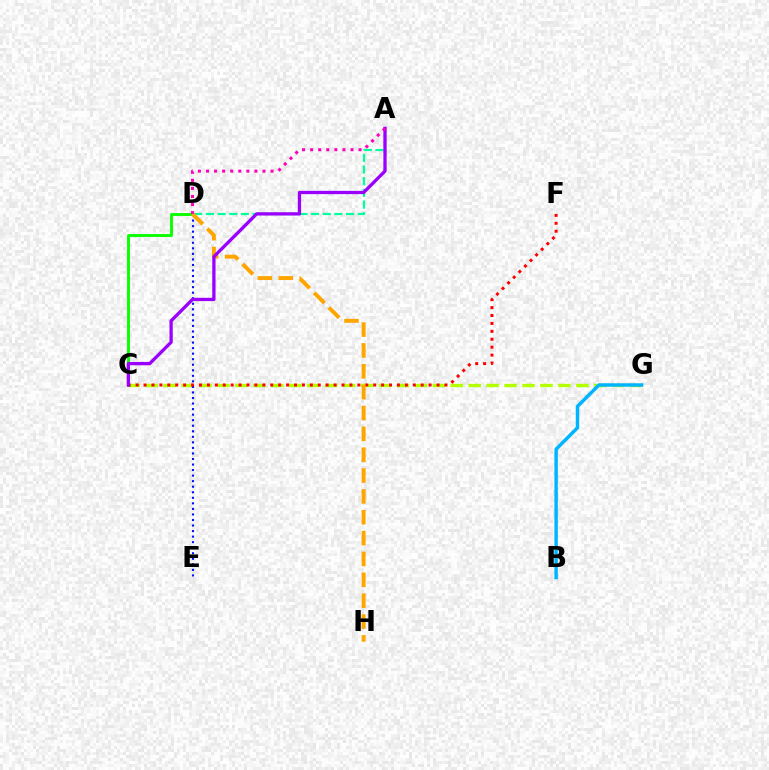{('A', 'D'): [{'color': '#00ff9d', 'line_style': 'dashed', 'thickness': 1.59}, {'color': '#ff00bd', 'line_style': 'dotted', 'thickness': 2.19}], ('C', 'G'): [{'color': '#b3ff00', 'line_style': 'dashed', 'thickness': 2.44}], ('D', 'E'): [{'color': '#0010ff', 'line_style': 'dotted', 'thickness': 1.51}], ('C', 'D'): [{'color': '#08ff00', 'line_style': 'solid', 'thickness': 2.07}], ('B', 'G'): [{'color': '#00b5ff', 'line_style': 'solid', 'thickness': 2.48}], ('C', 'F'): [{'color': '#ff0000', 'line_style': 'dotted', 'thickness': 2.15}], ('D', 'H'): [{'color': '#ffa500', 'line_style': 'dashed', 'thickness': 2.83}], ('A', 'C'): [{'color': '#9b00ff', 'line_style': 'solid', 'thickness': 2.37}]}